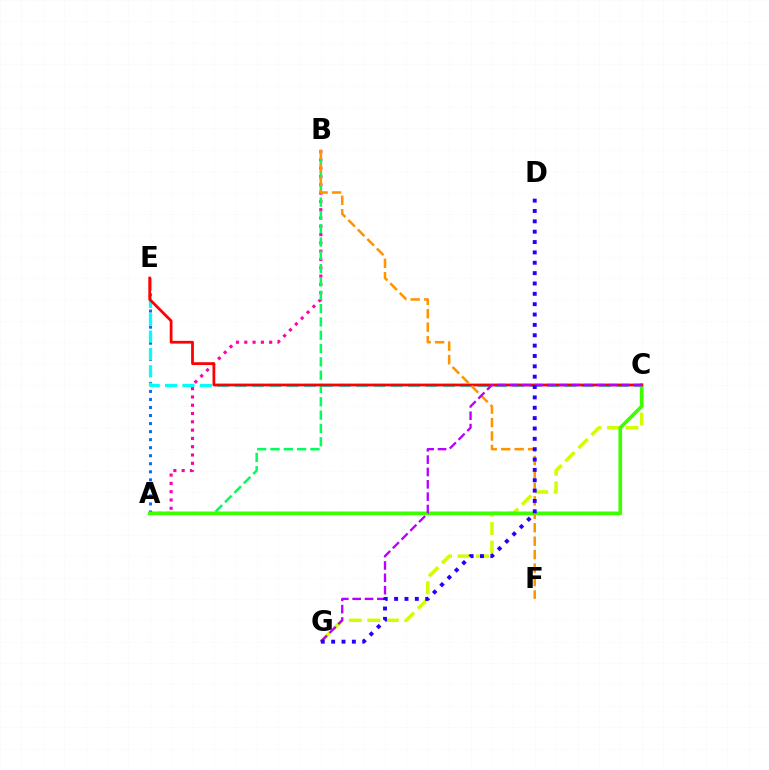{('C', 'G'): [{'color': '#d1ff00', 'line_style': 'dashed', 'thickness': 2.51}, {'color': '#b900ff', 'line_style': 'dashed', 'thickness': 1.68}], ('A', 'E'): [{'color': '#0074ff', 'line_style': 'dotted', 'thickness': 2.18}], ('A', 'B'): [{'color': '#ff00ac', 'line_style': 'dotted', 'thickness': 2.25}, {'color': '#00ff5c', 'line_style': 'dashed', 'thickness': 1.81}], ('A', 'C'): [{'color': '#3dff00', 'line_style': 'solid', 'thickness': 2.63}], ('C', 'E'): [{'color': '#00fff6', 'line_style': 'dashed', 'thickness': 2.36}, {'color': '#ff0000', 'line_style': 'solid', 'thickness': 1.99}], ('B', 'F'): [{'color': '#ff9400', 'line_style': 'dashed', 'thickness': 1.83}], ('D', 'G'): [{'color': '#2500ff', 'line_style': 'dotted', 'thickness': 2.81}]}